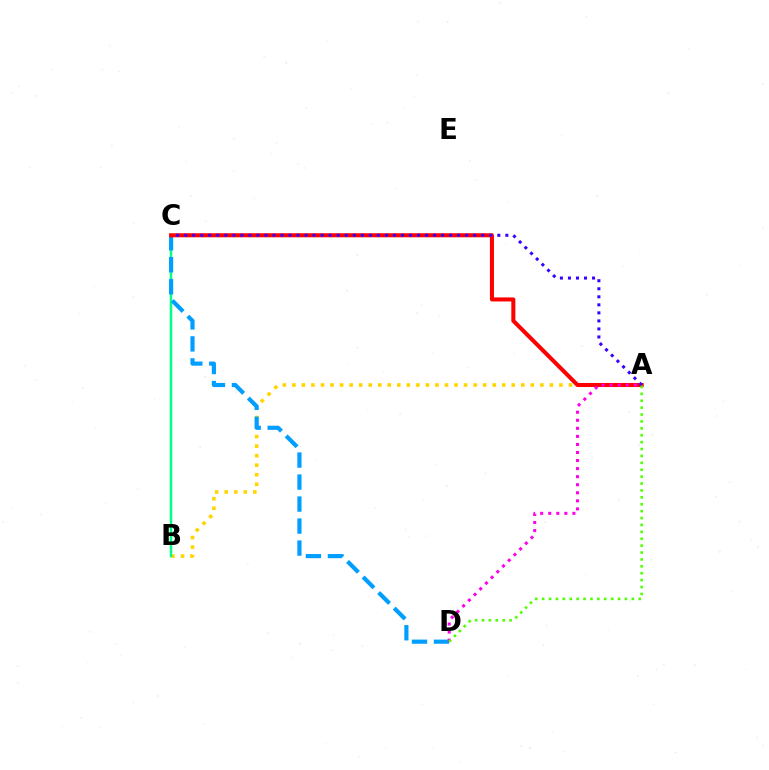{('A', 'B'): [{'color': '#ffd500', 'line_style': 'dotted', 'thickness': 2.59}], ('B', 'C'): [{'color': '#00ff86', 'line_style': 'solid', 'thickness': 1.8}], ('C', 'D'): [{'color': '#009eff', 'line_style': 'dashed', 'thickness': 2.99}], ('A', 'C'): [{'color': '#ff0000', 'line_style': 'solid', 'thickness': 2.91}, {'color': '#3700ff', 'line_style': 'dotted', 'thickness': 2.18}], ('A', 'D'): [{'color': '#ff00ed', 'line_style': 'dotted', 'thickness': 2.19}, {'color': '#4fff00', 'line_style': 'dotted', 'thickness': 1.87}]}